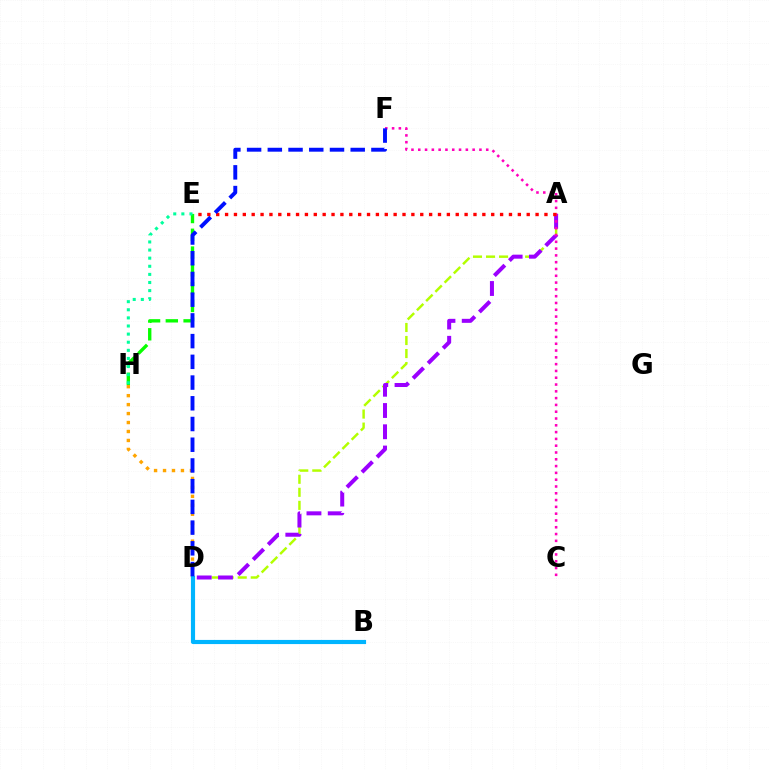{('A', 'D'): [{'color': '#b3ff00', 'line_style': 'dashed', 'thickness': 1.77}, {'color': '#9b00ff', 'line_style': 'dashed', 'thickness': 2.89}], ('D', 'H'): [{'color': '#ffa500', 'line_style': 'dotted', 'thickness': 2.43}], ('E', 'H'): [{'color': '#08ff00', 'line_style': 'dashed', 'thickness': 2.42}, {'color': '#00ff9d', 'line_style': 'dotted', 'thickness': 2.2}], ('C', 'F'): [{'color': '#ff00bd', 'line_style': 'dotted', 'thickness': 1.85}], ('B', 'D'): [{'color': '#00b5ff', 'line_style': 'solid', 'thickness': 2.98}], ('A', 'E'): [{'color': '#ff0000', 'line_style': 'dotted', 'thickness': 2.41}], ('D', 'F'): [{'color': '#0010ff', 'line_style': 'dashed', 'thickness': 2.82}]}